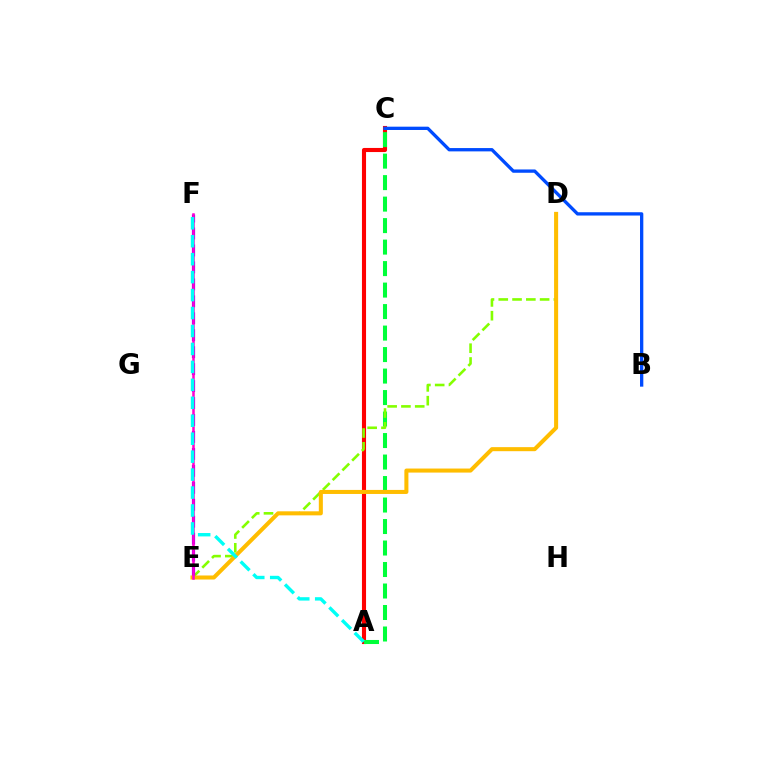{('A', 'C'): [{'color': '#ff0000', 'line_style': 'solid', 'thickness': 2.95}, {'color': '#00ff39', 'line_style': 'dashed', 'thickness': 2.92}], ('D', 'E'): [{'color': '#84ff00', 'line_style': 'dashed', 'thickness': 1.87}, {'color': '#ffbd00', 'line_style': 'solid', 'thickness': 2.91}], ('E', 'F'): [{'color': '#7200ff', 'line_style': 'dashed', 'thickness': 2.3}, {'color': '#ff00cf', 'line_style': 'solid', 'thickness': 1.81}], ('B', 'C'): [{'color': '#004bff', 'line_style': 'solid', 'thickness': 2.38}], ('A', 'F'): [{'color': '#00fff6', 'line_style': 'dashed', 'thickness': 2.44}]}